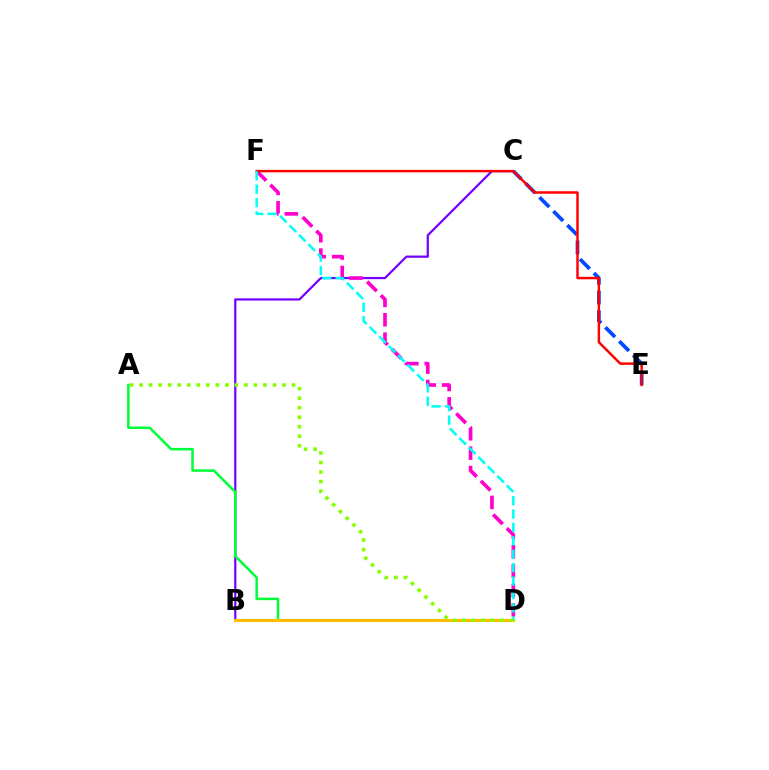{('B', 'C'): [{'color': '#7200ff', 'line_style': 'solid', 'thickness': 1.59}], ('C', 'E'): [{'color': '#004bff', 'line_style': 'dashed', 'thickness': 2.67}], ('A', 'D'): [{'color': '#00ff39', 'line_style': 'solid', 'thickness': 1.81}, {'color': '#84ff00', 'line_style': 'dotted', 'thickness': 2.59}], ('D', 'F'): [{'color': '#ff00cf', 'line_style': 'dashed', 'thickness': 2.63}, {'color': '#00fff6', 'line_style': 'dashed', 'thickness': 1.82}], ('E', 'F'): [{'color': '#ff0000', 'line_style': 'solid', 'thickness': 1.77}], ('B', 'D'): [{'color': '#ffbd00', 'line_style': 'solid', 'thickness': 2.2}]}